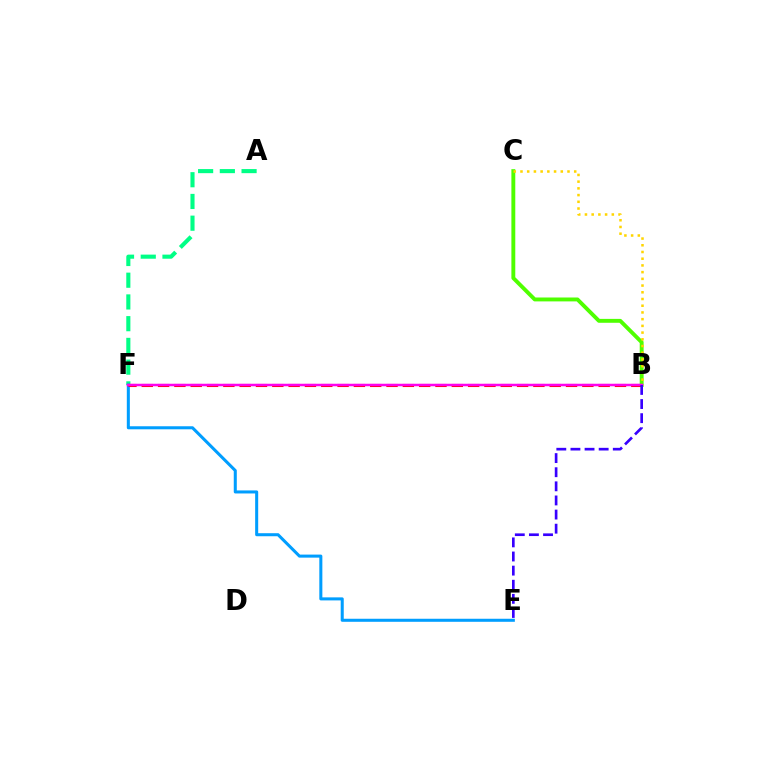{('B', 'C'): [{'color': '#4fff00', 'line_style': 'solid', 'thickness': 2.81}, {'color': '#ffd500', 'line_style': 'dotted', 'thickness': 1.82}], ('A', 'F'): [{'color': '#00ff86', 'line_style': 'dashed', 'thickness': 2.95}], ('E', 'F'): [{'color': '#009eff', 'line_style': 'solid', 'thickness': 2.19}], ('B', 'F'): [{'color': '#ff0000', 'line_style': 'dashed', 'thickness': 2.22}, {'color': '#ff00ed', 'line_style': 'solid', 'thickness': 1.8}], ('B', 'E'): [{'color': '#3700ff', 'line_style': 'dashed', 'thickness': 1.92}]}